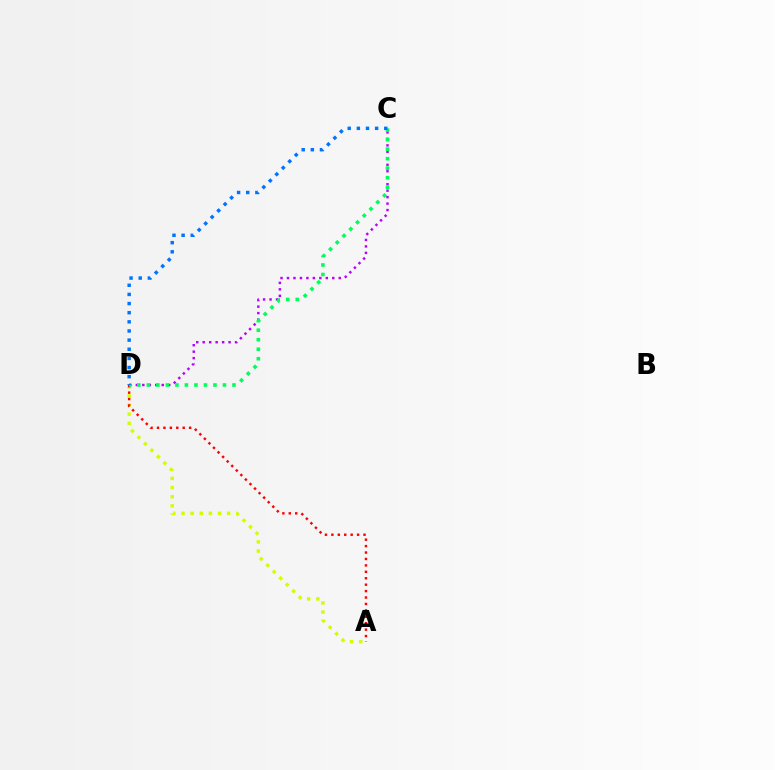{('A', 'D'): [{'color': '#d1ff00', 'line_style': 'dotted', 'thickness': 2.48}, {'color': '#ff0000', 'line_style': 'dotted', 'thickness': 1.75}], ('C', 'D'): [{'color': '#b900ff', 'line_style': 'dotted', 'thickness': 1.76}, {'color': '#00ff5c', 'line_style': 'dotted', 'thickness': 2.58}, {'color': '#0074ff', 'line_style': 'dotted', 'thickness': 2.48}]}